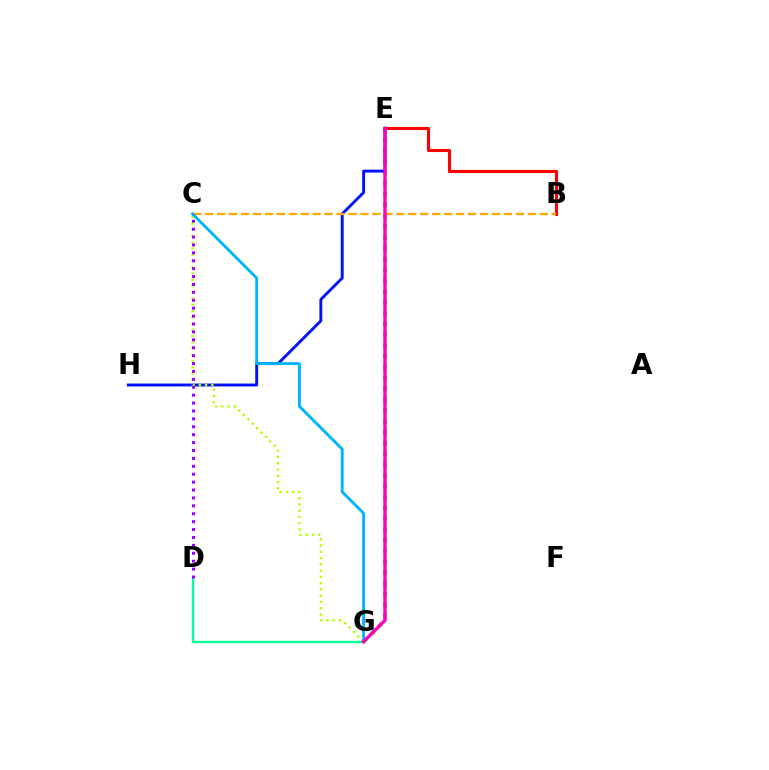{('B', 'E'): [{'color': '#ff0000', 'line_style': 'solid', 'thickness': 2.22}], ('E', 'G'): [{'color': '#08ff00', 'line_style': 'dotted', 'thickness': 2.94}, {'color': '#ff00bd', 'line_style': 'solid', 'thickness': 2.45}], ('D', 'G'): [{'color': '#00ff9d', 'line_style': 'solid', 'thickness': 1.68}], ('E', 'H'): [{'color': '#0010ff', 'line_style': 'solid', 'thickness': 2.08}], ('B', 'C'): [{'color': '#ffa500', 'line_style': 'dashed', 'thickness': 1.62}], ('C', 'G'): [{'color': '#b3ff00', 'line_style': 'dotted', 'thickness': 1.7}, {'color': '#00b5ff', 'line_style': 'solid', 'thickness': 2.07}], ('C', 'D'): [{'color': '#9b00ff', 'line_style': 'dotted', 'thickness': 2.15}]}